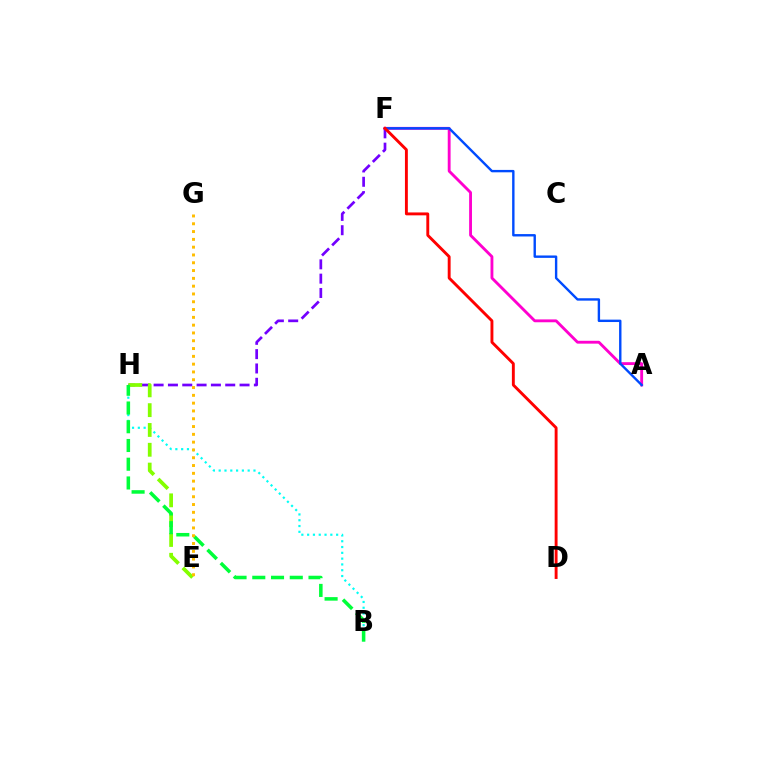{('A', 'F'): [{'color': '#ff00cf', 'line_style': 'solid', 'thickness': 2.05}, {'color': '#004bff', 'line_style': 'solid', 'thickness': 1.72}], ('B', 'H'): [{'color': '#00fff6', 'line_style': 'dotted', 'thickness': 1.58}, {'color': '#00ff39', 'line_style': 'dashed', 'thickness': 2.55}], ('F', 'H'): [{'color': '#7200ff', 'line_style': 'dashed', 'thickness': 1.95}], ('D', 'F'): [{'color': '#ff0000', 'line_style': 'solid', 'thickness': 2.08}], ('E', 'H'): [{'color': '#84ff00', 'line_style': 'dashed', 'thickness': 2.69}], ('E', 'G'): [{'color': '#ffbd00', 'line_style': 'dotted', 'thickness': 2.12}]}